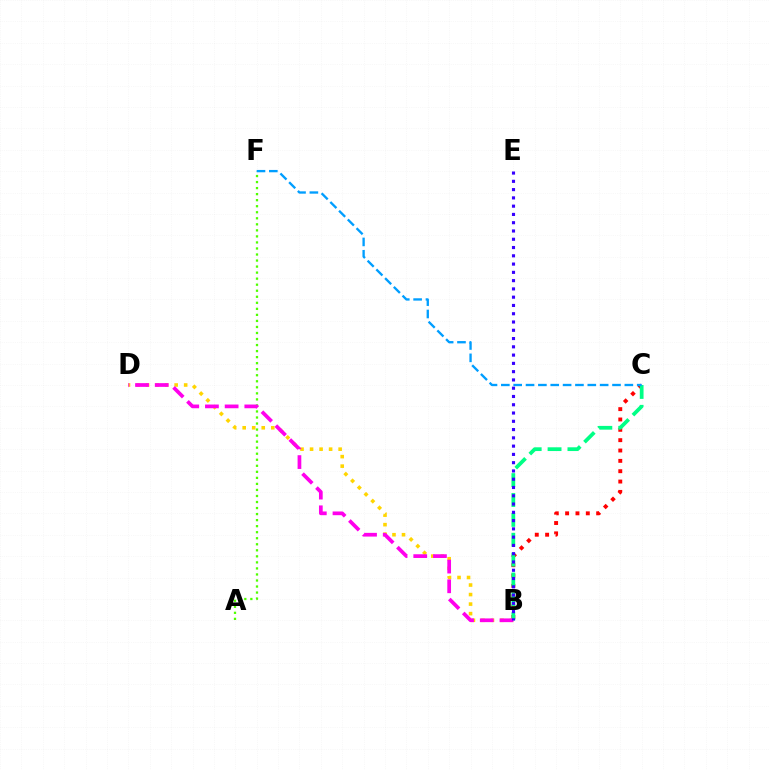{('A', 'F'): [{'color': '#4fff00', 'line_style': 'dotted', 'thickness': 1.64}], ('B', 'C'): [{'color': '#ff0000', 'line_style': 'dotted', 'thickness': 2.81}, {'color': '#00ff86', 'line_style': 'dashed', 'thickness': 2.7}], ('B', 'D'): [{'color': '#ffd500', 'line_style': 'dotted', 'thickness': 2.59}, {'color': '#ff00ed', 'line_style': 'dashed', 'thickness': 2.68}], ('C', 'F'): [{'color': '#009eff', 'line_style': 'dashed', 'thickness': 1.68}], ('B', 'E'): [{'color': '#3700ff', 'line_style': 'dotted', 'thickness': 2.25}]}